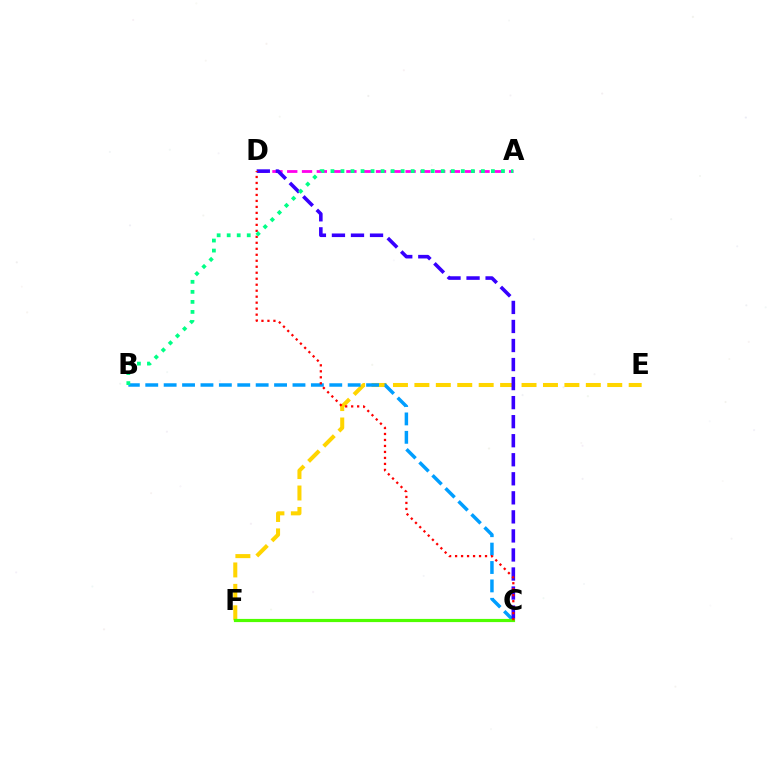{('E', 'F'): [{'color': '#ffd500', 'line_style': 'dashed', 'thickness': 2.91}], ('A', 'D'): [{'color': '#ff00ed', 'line_style': 'dashed', 'thickness': 2.01}], ('B', 'C'): [{'color': '#009eff', 'line_style': 'dashed', 'thickness': 2.5}], ('C', 'F'): [{'color': '#4fff00', 'line_style': 'solid', 'thickness': 2.29}], ('C', 'D'): [{'color': '#3700ff', 'line_style': 'dashed', 'thickness': 2.59}, {'color': '#ff0000', 'line_style': 'dotted', 'thickness': 1.63}], ('A', 'B'): [{'color': '#00ff86', 'line_style': 'dotted', 'thickness': 2.72}]}